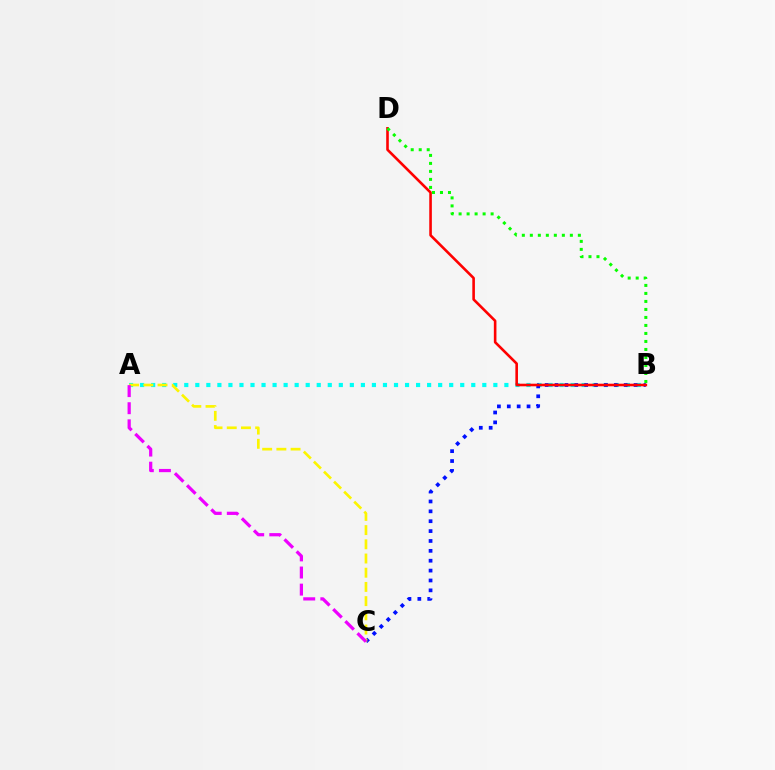{('A', 'B'): [{'color': '#00fff6', 'line_style': 'dotted', 'thickness': 3.0}], ('B', 'C'): [{'color': '#0010ff', 'line_style': 'dotted', 'thickness': 2.68}], ('A', 'C'): [{'color': '#fcf500', 'line_style': 'dashed', 'thickness': 1.93}, {'color': '#ee00ff', 'line_style': 'dashed', 'thickness': 2.32}], ('B', 'D'): [{'color': '#ff0000', 'line_style': 'solid', 'thickness': 1.87}, {'color': '#08ff00', 'line_style': 'dotted', 'thickness': 2.17}]}